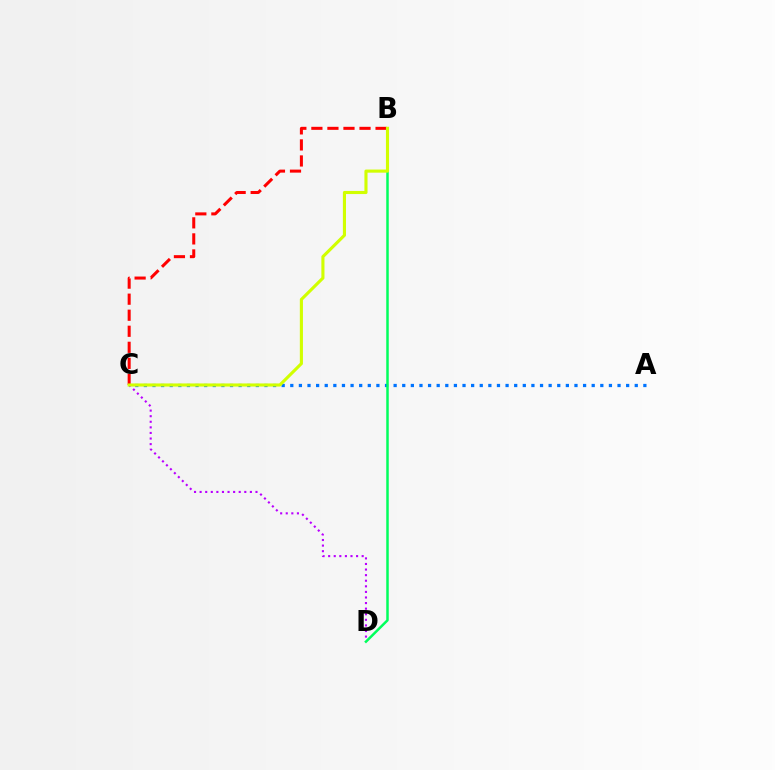{('A', 'C'): [{'color': '#0074ff', 'line_style': 'dotted', 'thickness': 2.34}], ('C', 'D'): [{'color': '#b900ff', 'line_style': 'dotted', 'thickness': 1.52}], ('B', 'C'): [{'color': '#ff0000', 'line_style': 'dashed', 'thickness': 2.18}, {'color': '#d1ff00', 'line_style': 'solid', 'thickness': 2.24}], ('B', 'D'): [{'color': '#00ff5c', 'line_style': 'solid', 'thickness': 1.8}]}